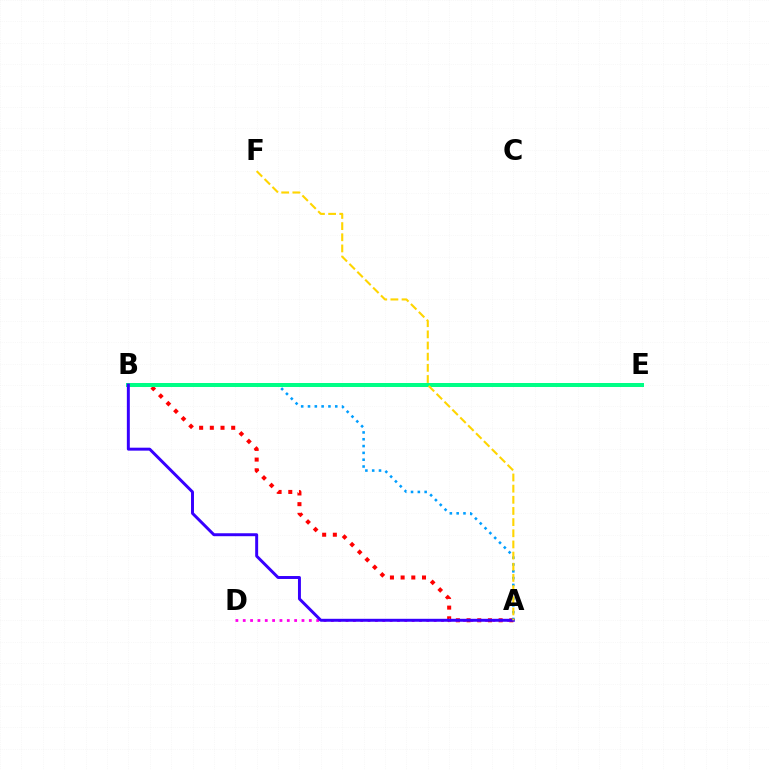{('A', 'B'): [{'color': '#ff0000', 'line_style': 'dotted', 'thickness': 2.9}, {'color': '#009eff', 'line_style': 'dotted', 'thickness': 1.85}, {'color': '#3700ff', 'line_style': 'solid', 'thickness': 2.13}], ('B', 'E'): [{'color': '#4fff00', 'line_style': 'solid', 'thickness': 1.58}, {'color': '#00ff86', 'line_style': 'solid', 'thickness': 2.88}], ('A', 'D'): [{'color': '#ff00ed', 'line_style': 'dotted', 'thickness': 2.0}], ('A', 'F'): [{'color': '#ffd500', 'line_style': 'dashed', 'thickness': 1.52}]}